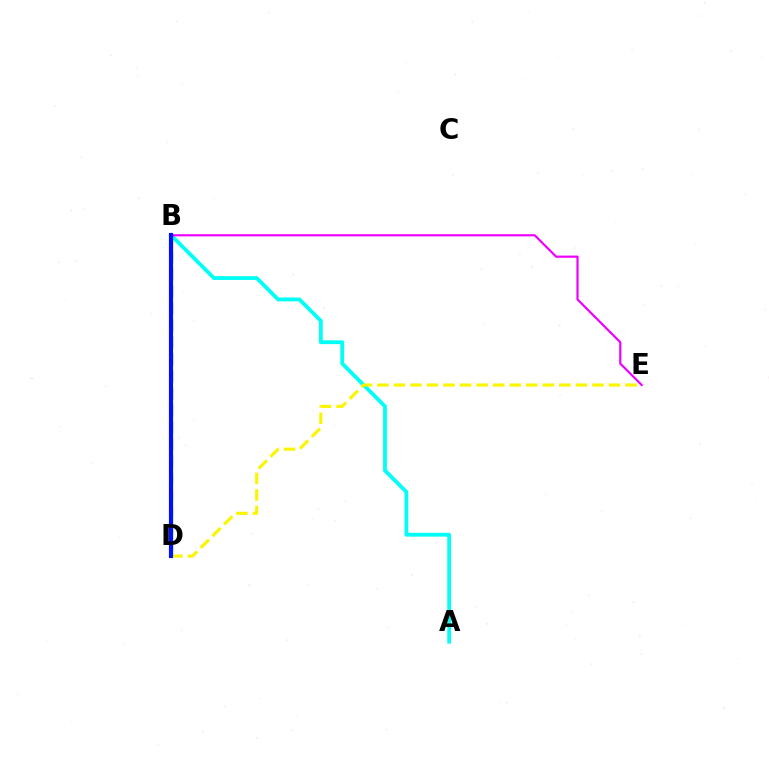{('A', 'B'): [{'color': '#00fff6', 'line_style': 'solid', 'thickness': 2.74}], ('B', 'D'): [{'color': '#08ff00', 'line_style': 'dashed', 'thickness': 2.36}, {'color': '#ff0000', 'line_style': 'dashed', 'thickness': 2.29}, {'color': '#0010ff', 'line_style': 'solid', 'thickness': 2.98}], ('D', 'E'): [{'color': '#fcf500', 'line_style': 'dashed', 'thickness': 2.25}], ('B', 'E'): [{'color': '#ee00ff', 'line_style': 'solid', 'thickness': 1.57}]}